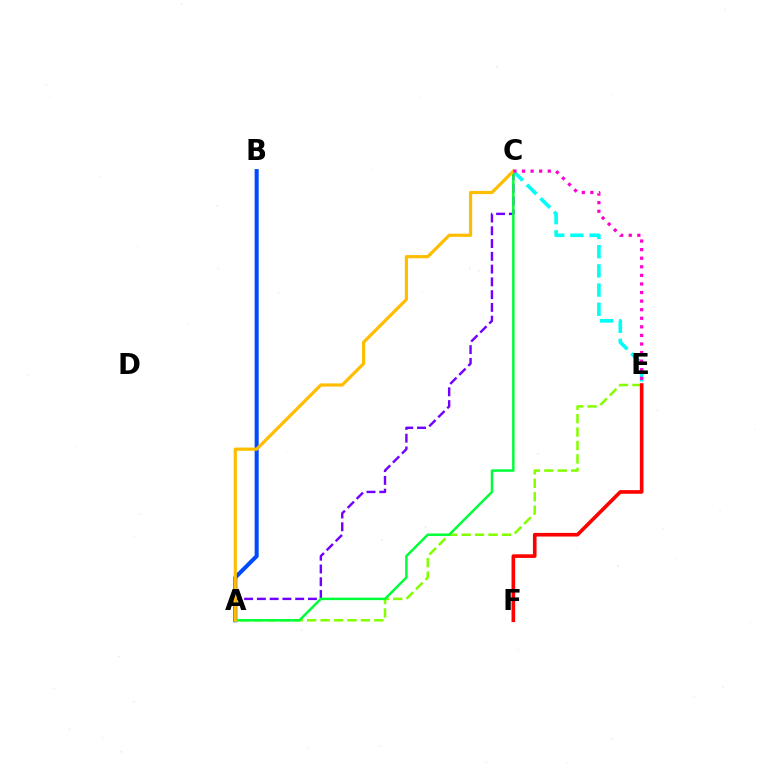{('A', 'C'): [{'color': '#7200ff', 'line_style': 'dashed', 'thickness': 1.73}, {'color': '#00ff39', 'line_style': 'solid', 'thickness': 1.79}, {'color': '#ffbd00', 'line_style': 'solid', 'thickness': 2.3}], ('A', 'E'): [{'color': '#84ff00', 'line_style': 'dashed', 'thickness': 1.82}], ('C', 'E'): [{'color': '#00fff6', 'line_style': 'dashed', 'thickness': 2.61}, {'color': '#ff00cf', 'line_style': 'dotted', 'thickness': 2.33}], ('A', 'B'): [{'color': '#004bff', 'line_style': 'solid', 'thickness': 2.92}], ('E', 'F'): [{'color': '#ff0000', 'line_style': 'solid', 'thickness': 2.61}]}